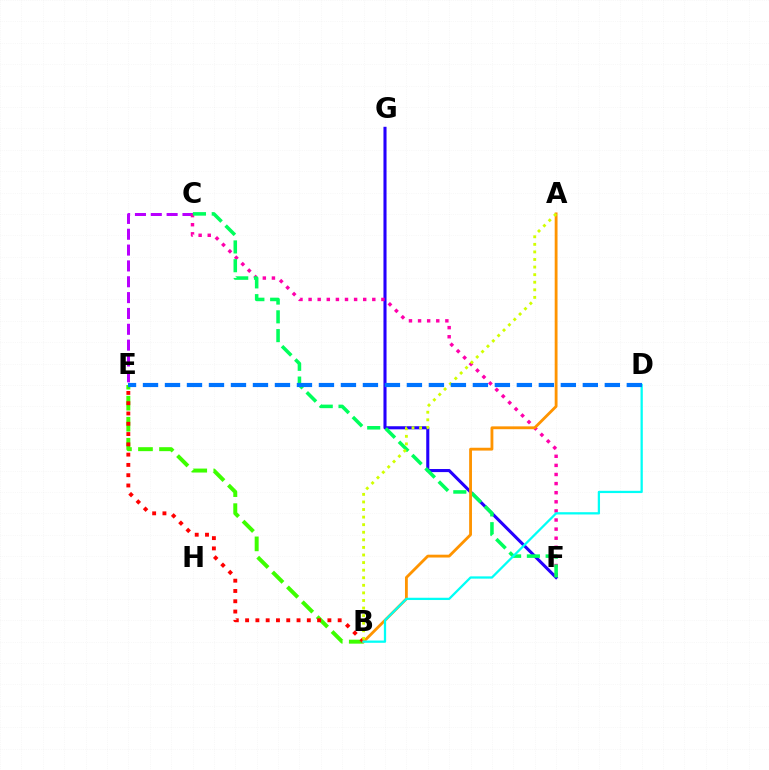{('C', 'E'): [{'color': '#b900ff', 'line_style': 'dashed', 'thickness': 2.15}], ('F', 'G'): [{'color': '#2500ff', 'line_style': 'solid', 'thickness': 2.22}], ('C', 'F'): [{'color': '#ff00ac', 'line_style': 'dotted', 'thickness': 2.47}, {'color': '#00ff5c', 'line_style': 'dashed', 'thickness': 2.55}], ('B', 'E'): [{'color': '#3dff00', 'line_style': 'dashed', 'thickness': 2.86}, {'color': '#ff0000', 'line_style': 'dotted', 'thickness': 2.79}], ('A', 'B'): [{'color': '#ff9400', 'line_style': 'solid', 'thickness': 2.04}, {'color': '#d1ff00', 'line_style': 'dotted', 'thickness': 2.06}], ('B', 'D'): [{'color': '#00fff6', 'line_style': 'solid', 'thickness': 1.63}], ('D', 'E'): [{'color': '#0074ff', 'line_style': 'dashed', 'thickness': 2.99}]}